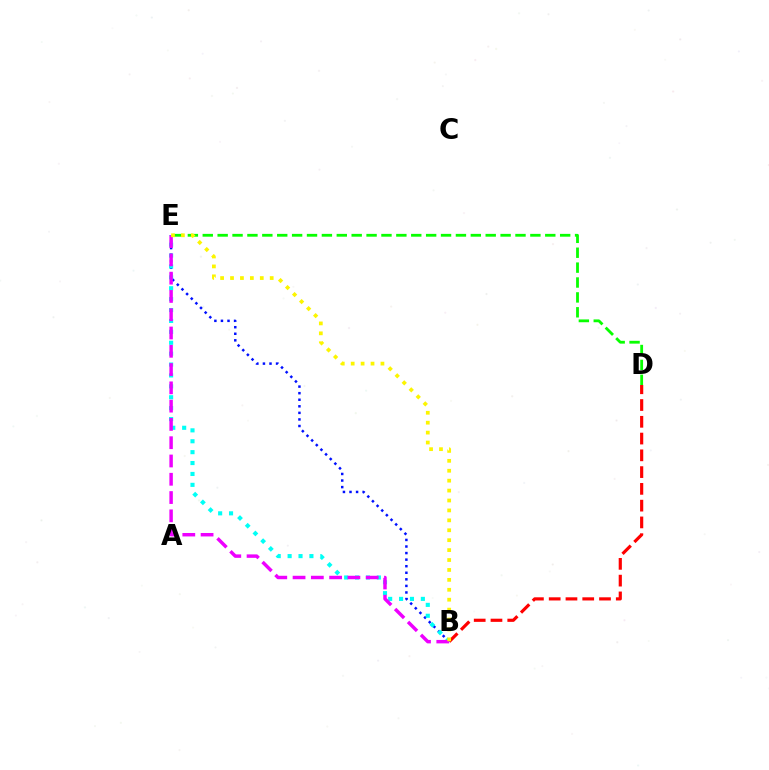{('B', 'D'): [{'color': '#ff0000', 'line_style': 'dashed', 'thickness': 2.28}], ('B', 'E'): [{'color': '#0010ff', 'line_style': 'dotted', 'thickness': 1.78}, {'color': '#00fff6', 'line_style': 'dotted', 'thickness': 2.96}, {'color': '#ee00ff', 'line_style': 'dashed', 'thickness': 2.48}, {'color': '#fcf500', 'line_style': 'dotted', 'thickness': 2.7}], ('D', 'E'): [{'color': '#08ff00', 'line_style': 'dashed', 'thickness': 2.02}]}